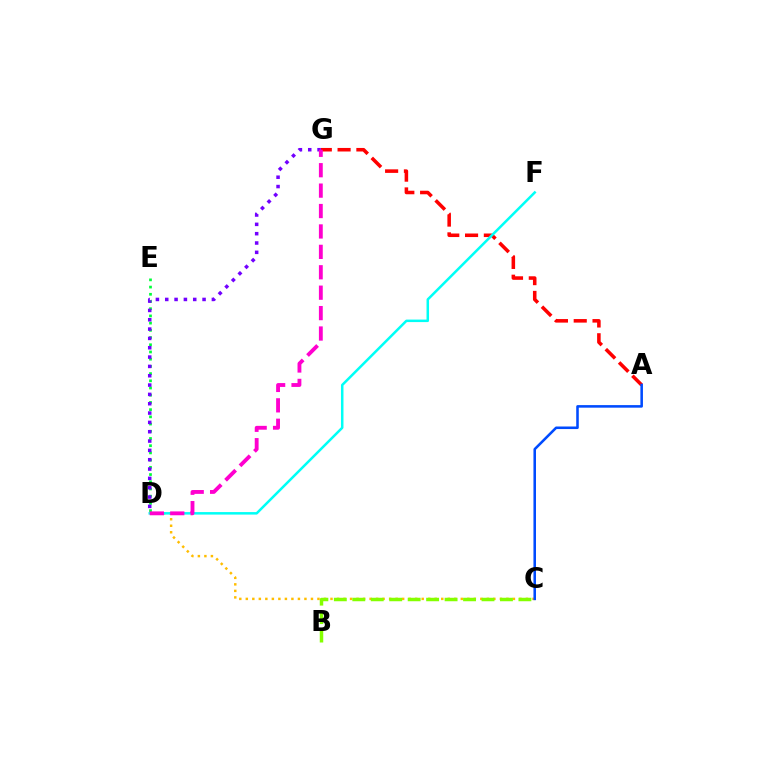{('D', 'E'): [{'color': '#00ff39', 'line_style': 'dotted', 'thickness': 1.96}], ('C', 'D'): [{'color': '#ffbd00', 'line_style': 'dotted', 'thickness': 1.77}], ('A', 'G'): [{'color': '#ff0000', 'line_style': 'dashed', 'thickness': 2.55}], ('D', 'F'): [{'color': '#00fff6', 'line_style': 'solid', 'thickness': 1.8}], ('D', 'G'): [{'color': '#7200ff', 'line_style': 'dotted', 'thickness': 2.54}, {'color': '#ff00cf', 'line_style': 'dashed', 'thickness': 2.77}], ('A', 'C'): [{'color': '#004bff', 'line_style': 'solid', 'thickness': 1.84}], ('B', 'C'): [{'color': '#84ff00', 'line_style': 'dashed', 'thickness': 2.51}]}